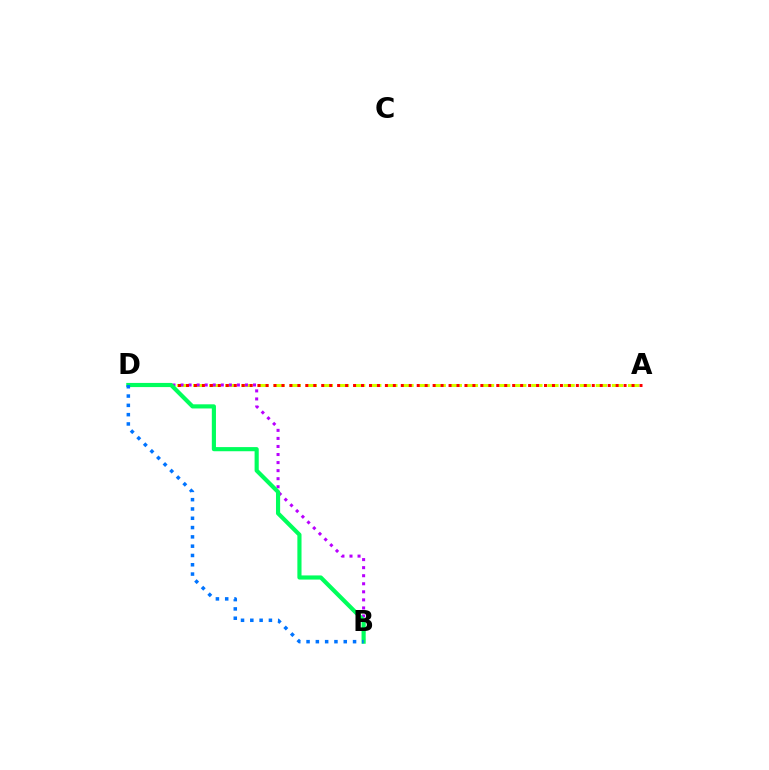{('A', 'D'): [{'color': '#d1ff00', 'line_style': 'dashed', 'thickness': 2.19}, {'color': '#ff0000', 'line_style': 'dotted', 'thickness': 2.16}], ('B', 'D'): [{'color': '#b900ff', 'line_style': 'dotted', 'thickness': 2.19}, {'color': '#00ff5c', 'line_style': 'solid', 'thickness': 2.98}, {'color': '#0074ff', 'line_style': 'dotted', 'thickness': 2.53}]}